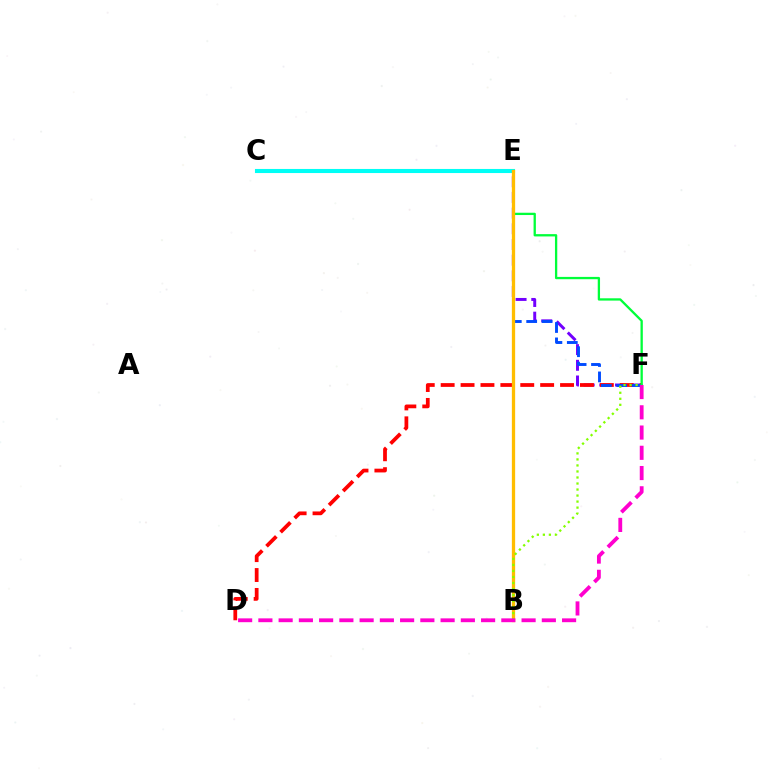{('C', 'E'): [{'color': '#00fff6', 'line_style': 'solid', 'thickness': 2.94}], ('E', 'F'): [{'color': '#7200ff', 'line_style': 'dashed', 'thickness': 2.13}, {'color': '#004bff', 'line_style': 'dashed', 'thickness': 2.09}, {'color': '#00ff39', 'line_style': 'solid', 'thickness': 1.66}], ('D', 'F'): [{'color': '#ff0000', 'line_style': 'dashed', 'thickness': 2.7}, {'color': '#ff00cf', 'line_style': 'dashed', 'thickness': 2.75}], ('B', 'E'): [{'color': '#ffbd00', 'line_style': 'solid', 'thickness': 2.36}], ('B', 'F'): [{'color': '#84ff00', 'line_style': 'dotted', 'thickness': 1.64}]}